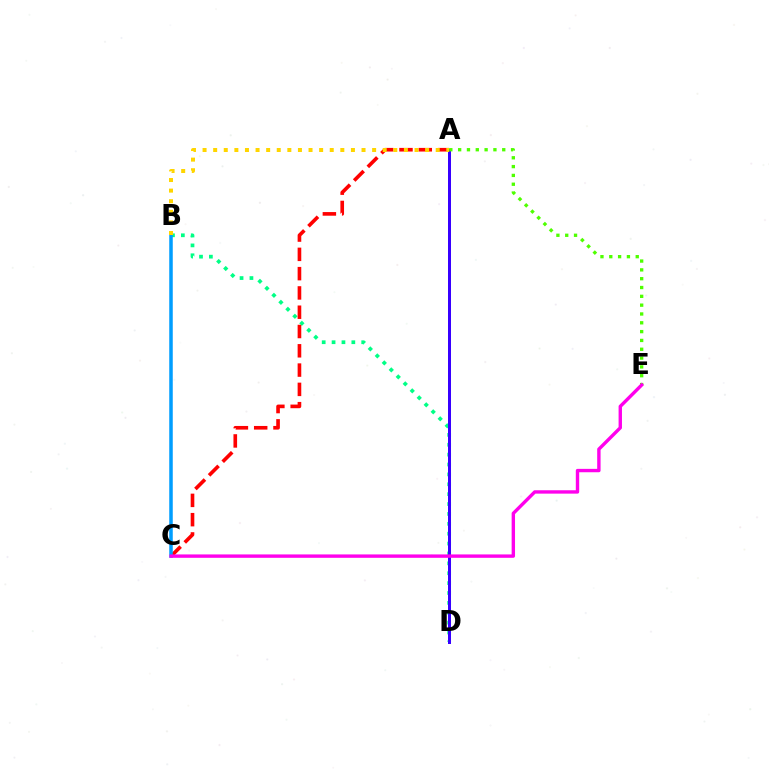{('B', 'D'): [{'color': '#00ff86', 'line_style': 'dotted', 'thickness': 2.69}], ('A', 'D'): [{'color': '#3700ff', 'line_style': 'solid', 'thickness': 2.15}], ('A', 'C'): [{'color': '#ff0000', 'line_style': 'dashed', 'thickness': 2.62}], ('B', 'C'): [{'color': '#009eff', 'line_style': 'solid', 'thickness': 2.53}], ('A', 'E'): [{'color': '#4fff00', 'line_style': 'dotted', 'thickness': 2.4}], ('C', 'E'): [{'color': '#ff00ed', 'line_style': 'solid', 'thickness': 2.44}], ('A', 'B'): [{'color': '#ffd500', 'line_style': 'dotted', 'thickness': 2.88}]}